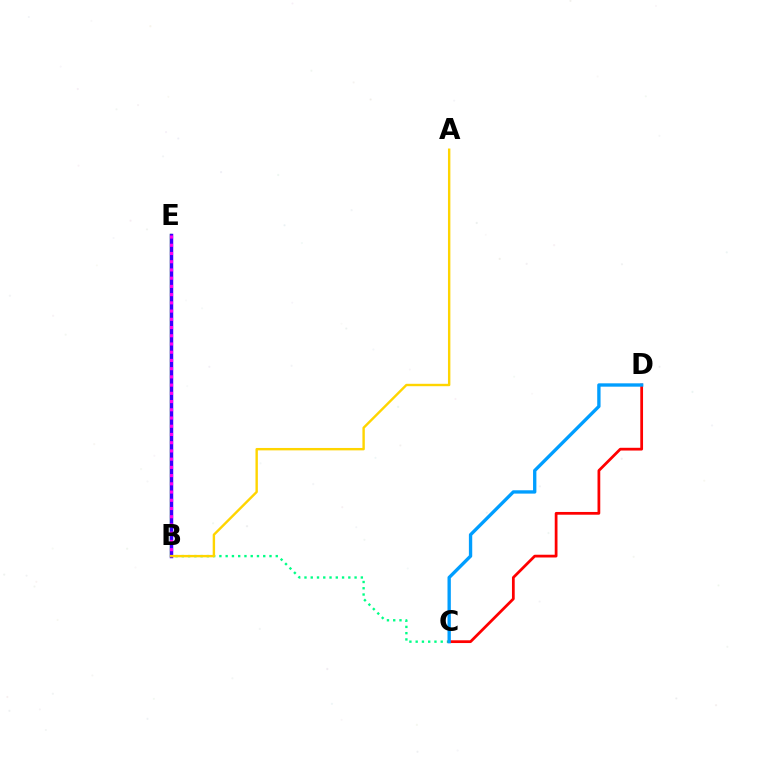{('B', 'C'): [{'color': '#00ff86', 'line_style': 'dotted', 'thickness': 1.7}], ('B', 'E'): [{'color': '#4fff00', 'line_style': 'solid', 'thickness': 1.67}, {'color': '#3700ff', 'line_style': 'solid', 'thickness': 2.5}, {'color': '#ff00ed', 'line_style': 'dotted', 'thickness': 2.23}], ('A', 'B'): [{'color': '#ffd500', 'line_style': 'solid', 'thickness': 1.73}], ('C', 'D'): [{'color': '#ff0000', 'line_style': 'solid', 'thickness': 1.98}, {'color': '#009eff', 'line_style': 'solid', 'thickness': 2.4}]}